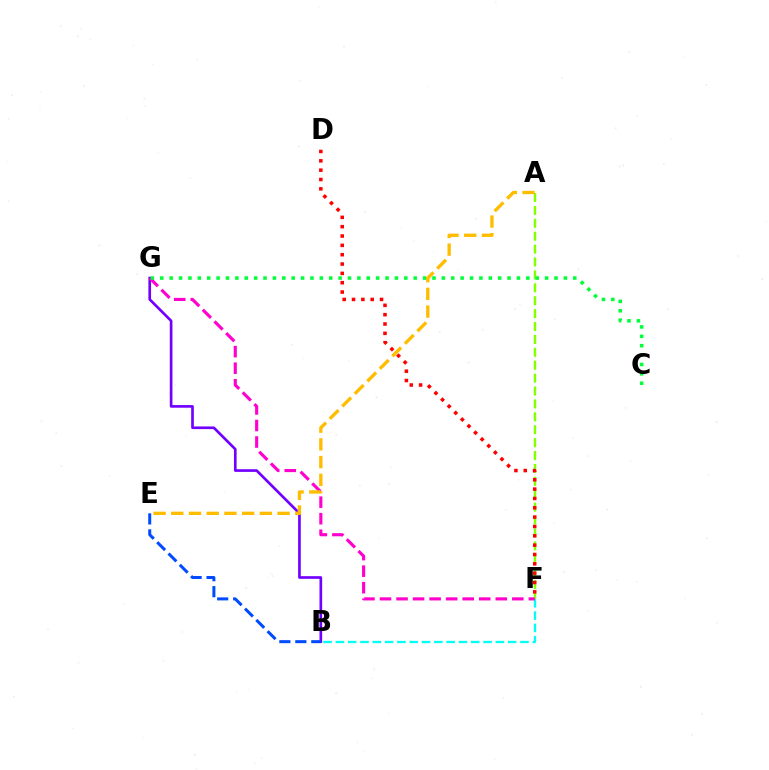{('B', 'F'): [{'color': '#00fff6', 'line_style': 'dashed', 'thickness': 1.67}], ('B', 'G'): [{'color': '#7200ff', 'line_style': 'solid', 'thickness': 1.92}], ('A', 'F'): [{'color': '#84ff00', 'line_style': 'dashed', 'thickness': 1.75}], ('B', 'E'): [{'color': '#004bff', 'line_style': 'dashed', 'thickness': 2.17}], ('F', 'G'): [{'color': '#ff00cf', 'line_style': 'dashed', 'thickness': 2.25}], ('C', 'G'): [{'color': '#00ff39', 'line_style': 'dotted', 'thickness': 2.55}], ('D', 'F'): [{'color': '#ff0000', 'line_style': 'dotted', 'thickness': 2.54}], ('A', 'E'): [{'color': '#ffbd00', 'line_style': 'dashed', 'thickness': 2.41}]}